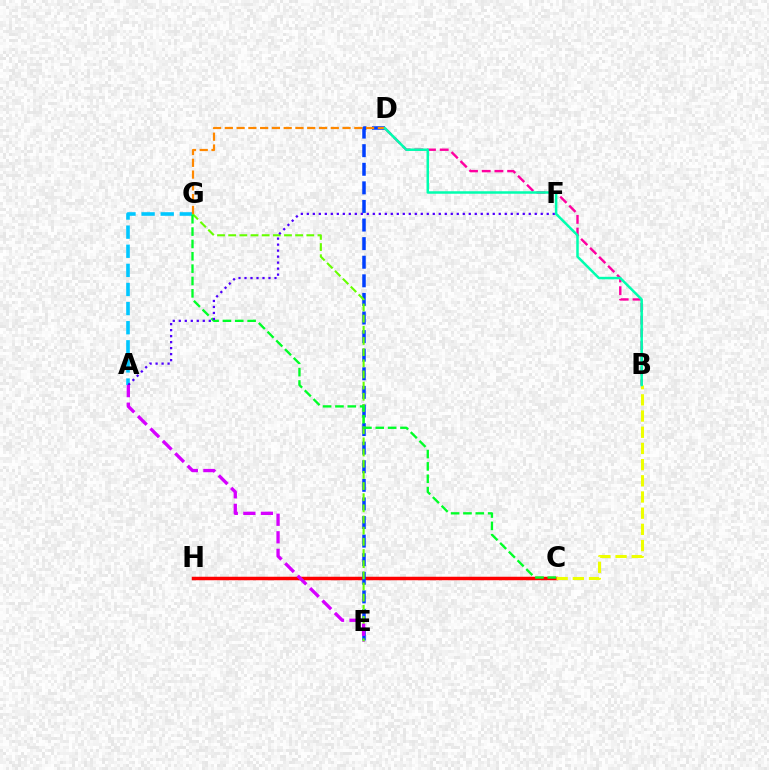{('C', 'H'): [{'color': '#ff0000', 'line_style': 'solid', 'thickness': 2.51}], ('A', 'G'): [{'color': '#00c7ff', 'line_style': 'dashed', 'thickness': 2.6}], ('D', 'E'): [{'color': '#003fff', 'line_style': 'dashed', 'thickness': 2.53}], ('B', 'D'): [{'color': '#ff00a0', 'line_style': 'dashed', 'thickness': 1.73}, {'color': '#00ffaf', 'line_style': 'solid', 'thickness': 1.8}], ('E', 'G'): [{'color': '#66ff00', 'line_style': 'dashed', 'thickness': 1.52}], ('C', 'G'): [{'color': '#00ff27', 'line_style': 'dashed', 'thickness': 1.68}], ('D', 'G'): [{'color': '#ff8800', 'line_style': 'dashed', 'thickness': 1.6}], ('A', 'F'): [{'color': '#4f00ff', 'line_style': 'dotted', 'thickness': 1.63}], ('B', 'C'): [{'color': '#eeff00', 'line_style': 'dashed', 'thickness': 2.2}], ('A', 'E'): [{'color': '#d600ff', 'line_style': 'dashed', 'thickness': 2.38}]}